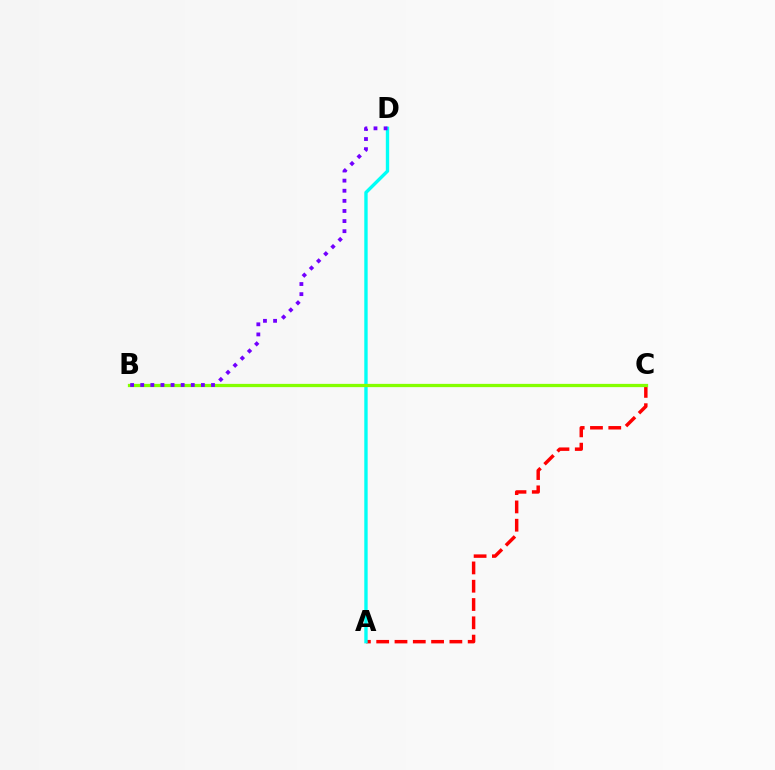{('A', 'C'): [{'color': '#ff0000', 'line_style': 'dashed', 'thickness': 2.49}], ('A', 'D'): [{'color': '#00fff6', 'line_style': 'solid', 'thickness': 2.43}], ('B', 'C'): [{'color': '#84ff00', 'line_style': 'solid', 'thickness': 2.34}], ('B', 'D'): [{'color': '#7200ff', 'line_style': 'dotted', 'thickness': 2.75}]}